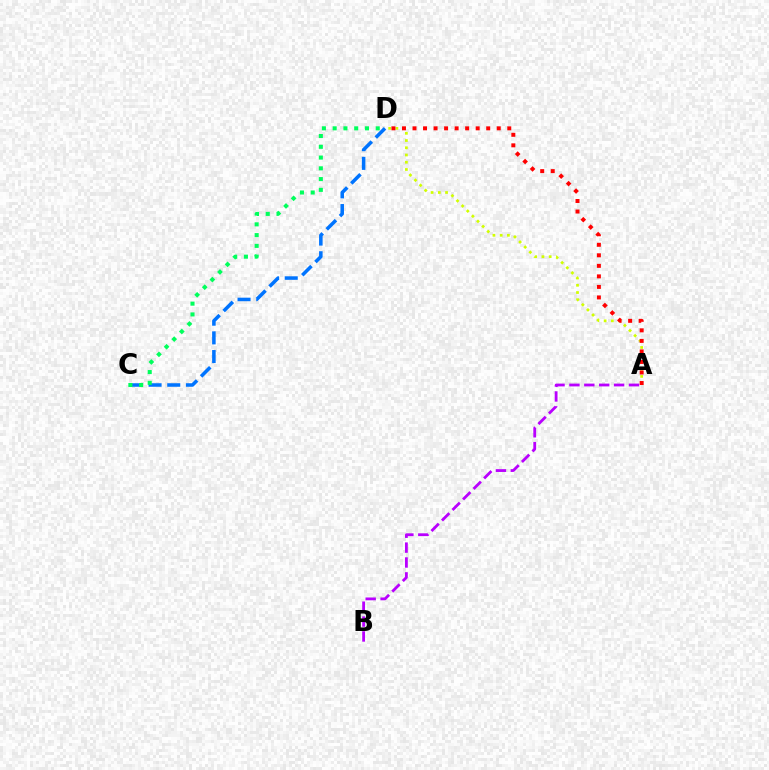{('A', 'D'): [{'color': '#d1ff00', 'line_style': 'dotted', 'thickness': 1.97}, {'color': '#ff0000', 'line_style': 'dotted', 'thickness': 2.86}], ('C', 'D'): [{'color': '#0074ff', 'line_style': 'dashed', 'thickness': 2.54}, {'color': '#00ff5c', 'line_style': 'dotted', 'thickness': 2.92}], ('A', 'B'): [{'color': '#b900ff', 'line_style': 'dashed', 'thickness': 2.02}]}